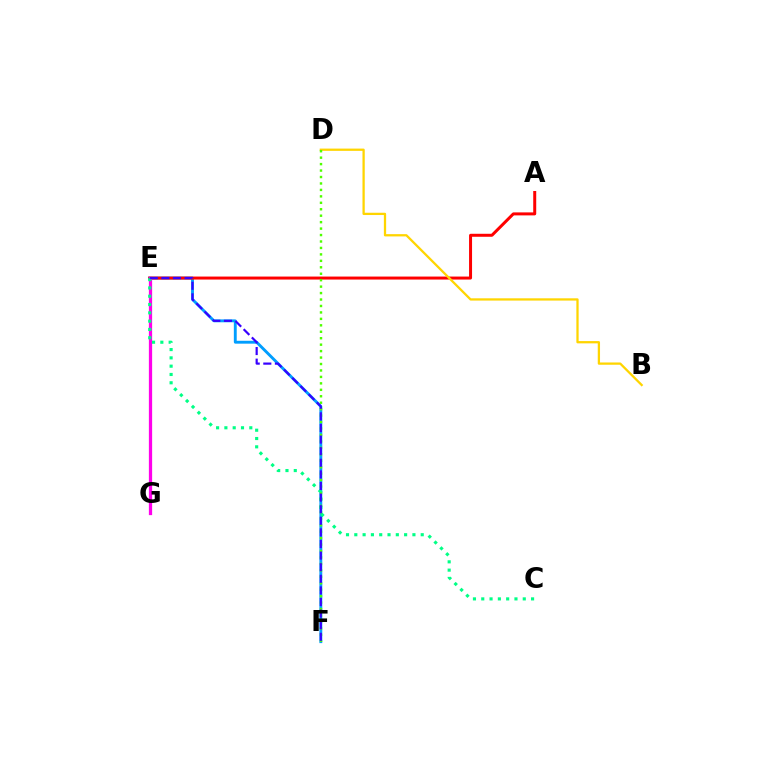{('E', 'F'): [{'color': '#009eff', 'line_style': 'solid', 'thickness': 2.08}, {'color': '#3700ff', 'line_style': 'dashed', 'thickness': 1.58}], ('A', 'E'): [{'color': '#ff0000', 'line_style': 'solid', 'thickness': 2.16}], ('B', 'D'): [{'color': '#ffd500', 'line_style': 'solid', 'thickness': 1.64}], ('D', 'F'): [{'color': '#4fff00', 'line_style': 'dotted', 'thickness': 1.75}], ('E', 'G'): [{'color': '#ff00ed', 'line_style': 'solid', 'thickness': 2.34}], ('C', 'E'): [{'color': '#00ff86', 'line_style': 'dotted', 'thickness': 2.26}]}